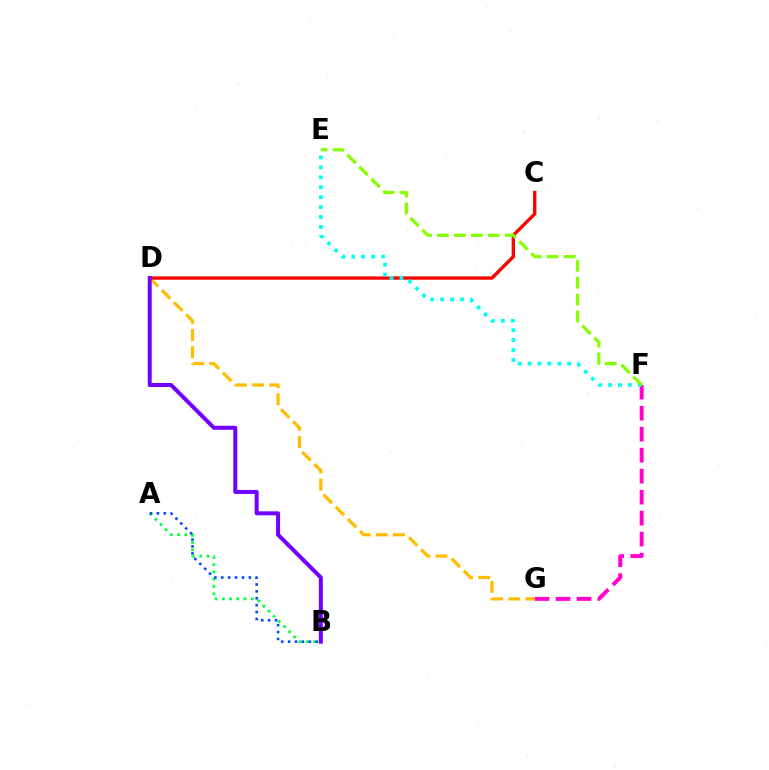{('F', 'G'): [{'color': '#ff00cf', 'line_style': 'dashed', 'thickness': 2.85}], ('D', 'G'): [{'color': '#ffbd00', 'line_style': 'dashed', 'thickness': 2.33}], ('A', 'B'): [{'color': '#00ff39', 'line_style': 'dotted', 'thickness': 1.97}, {'color': '#004bff', 'line_style': 'dotted', 'thickness': 1.87}], ('C', 'D'): [{'color': '#ff0000', 'line_style': 'solid', 'thickness': 2.41}], ('E', 'F'): [{'color': '#00fff6', 'line_style': 'dotted', 'thickness': 2.7}, {'color': '#84ff00', 'line_style': 'dashed', 'thickness': 2.3}], ('B', 'D'): [{'color': '#7200ff', 'line_style': 'solid', 'thickness': 2.88}]}